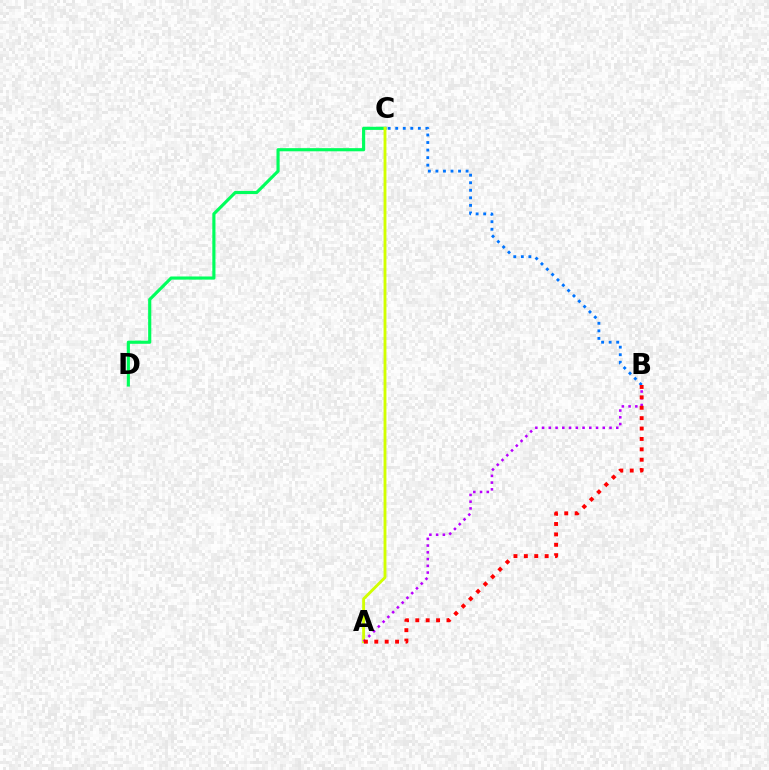{('C', 'D'): [{'color': '#00ff5c', 'line_style': 'solid', 'thickness': 2.27}], ('A', 'C'): [{'color': '#d1ff00', 'line_style': 'solid', 'thickness': 2.06}], ('B', 'C'): [{'color': '#0074ff', 'line_style': 'dotted', 'thickness': 2.05}], ('A', 'B'): [{'color': '#b900ff', 'line_style': 'dotted', 'thickness': 1.83}, {'color': '#ff0000', 'line_style': 'dotted', 'thickness': 2.82}]}